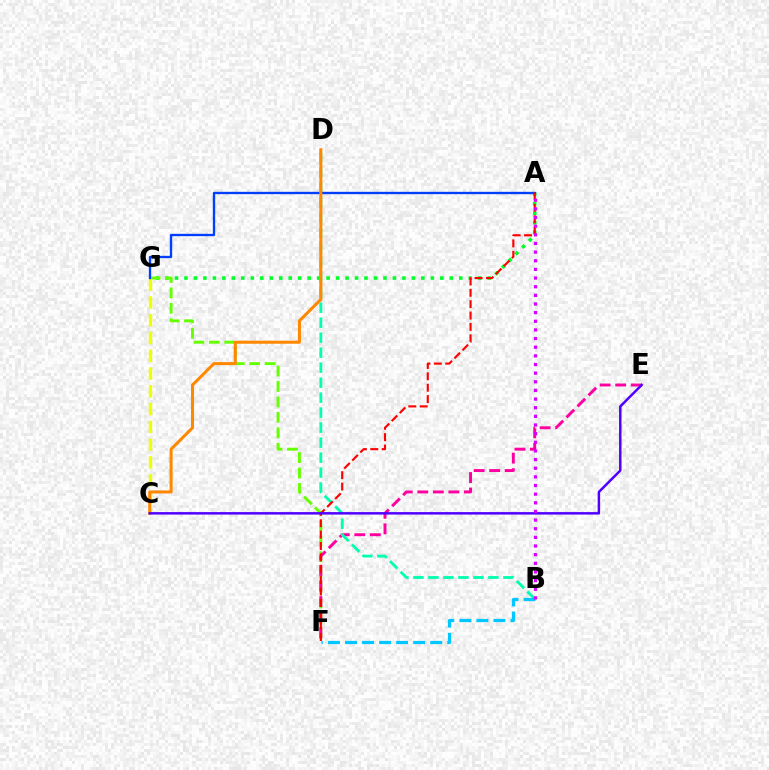{('A', 'G'): [{'color': '#00ff27', 'line_style': 'dotted', 'thickness': 2.57}, {'color': '#003fff', 'line_style': 'solid', 'thickness': 1.69}], ('F', 'G'): [{'color': '#66ff00', 'line_style': 'dashed', 'thickness': 2.1}], ('E', 'F'): [{'color': '#ff00a0', 'line_style': 'dashed', 'thickness': 2.11}], ('B', 'D'): [{'color': '#00ffaf', 'line_style': 'dashed', 'thickness': 2.04}], ('C', 'G'): [{'color': '#eeff00', 'line_style': 'dashed', 'thickness': 2.41}], ('B', 'F'): [{'color': '#00c7ff', 'line_style': 'dashed', 'thickness': 2.32}], ('C', 'D'): [{'color': '#ff8800', 'line_style': 'solid', 'thickness': 2.19}], ('A', 'F'): [{'color': '#ff0000', 'line_style': 'dashed', 'thickness': 1.55}], ('C', 'E'): [{'color': '#4f00ff', 'line_style': 'solid', 'thickness': 1.78}], ('A', 'B'): [{'color': '#d600ff', 'line_style': 'dotted', 'thickness': 2.35}]}